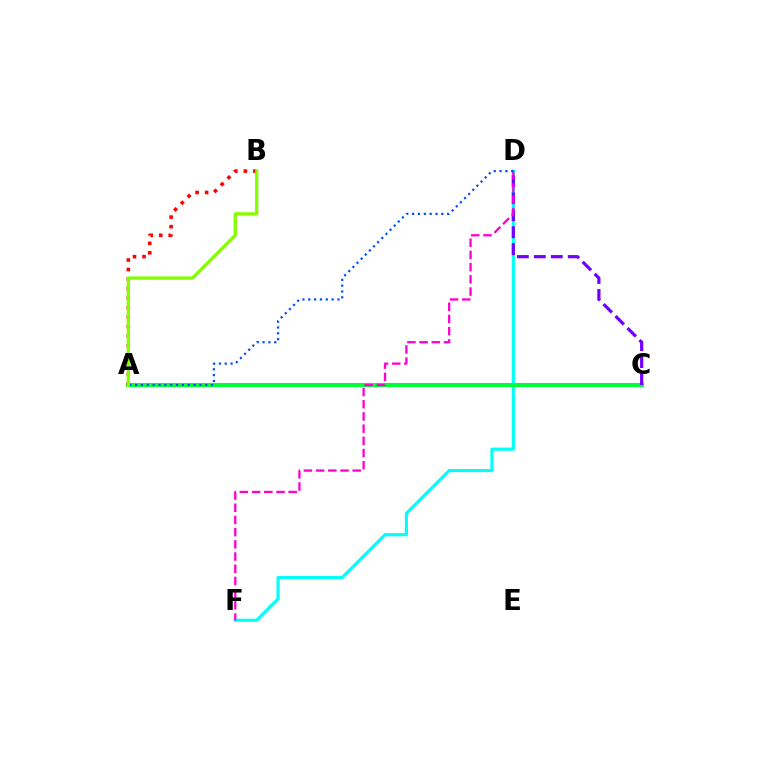{('D', 'F'): [{'color': '#00fff6', 'line_style': 'solid', 'thickness': 2.26}, {'color': '#ff00cf', 'line_style': 'dashed', 'thickness': 1.66}], ('A', 'C'): [{'color': '#ffbd00', 'line_style': 'solid', 'thickness': 1.78}, {'color': '#00ff39', 'line_style': 'solid', 'thickness': 2.91}], ('C', 'D'): [{'color': '#7200ff', 'line_style': 'dashed', 'thickness': 2.31}], ('A', 'B'): [{'color': '#ff0000', 'line_style': 'dotted', 'thickness': 2.59}, {'color': '#84ff00', 'line_style': 'solid', 'thickness': 2.37}], ('A', 'D'): [{'color': '#004bff', 'line_style': 'dotted', 'thickness': 1.59}]}